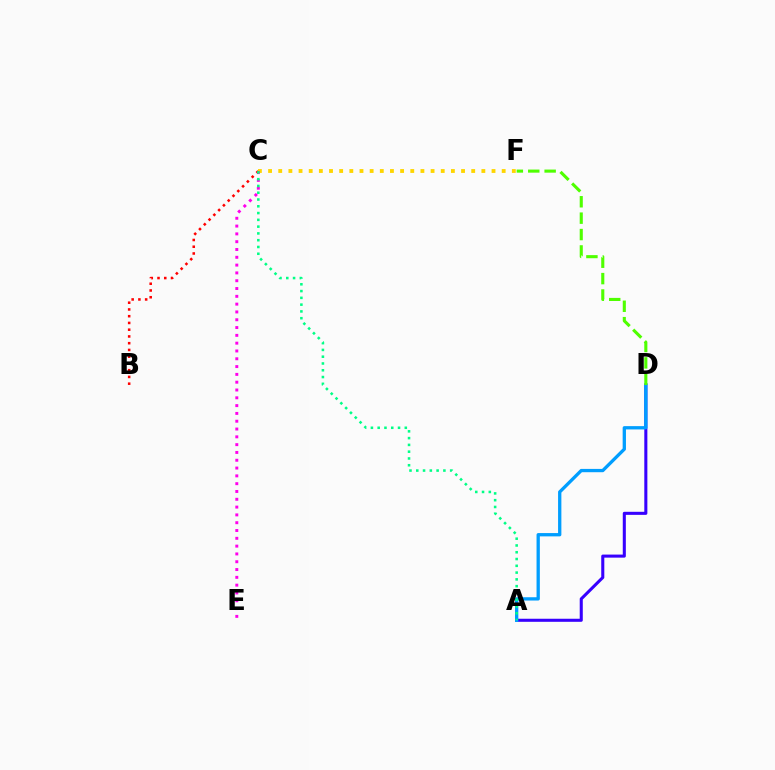{('A', 'D'): [{'color': '#3700ff', 'line_style': 'solid', 'thickness': 2.21}, {'color': '#009eff', 'line_style': 'solid', 'thickness': 2.38}], ('C', 'F'): [{'color': '#ffd500', 'line_style': 'dotted', 'thickness': 2.76}], ('C', 'E'): [{'color': '#ff00ed', 'line_style': 'dotted', 'thickness': 2.12}], ('B', 'C'): [{'color': '#ff0000', 'line_style': 'dotted', 'thickness': 1.83}], ('A', 'C'): [{'color': '#00ff86', 'line_style': 'dotted', 'thickness': 1.84}], ('D', 'F'): [{'color': '#4fff00', 'line_style': 'dashed', 'thickness': 2.23}]}